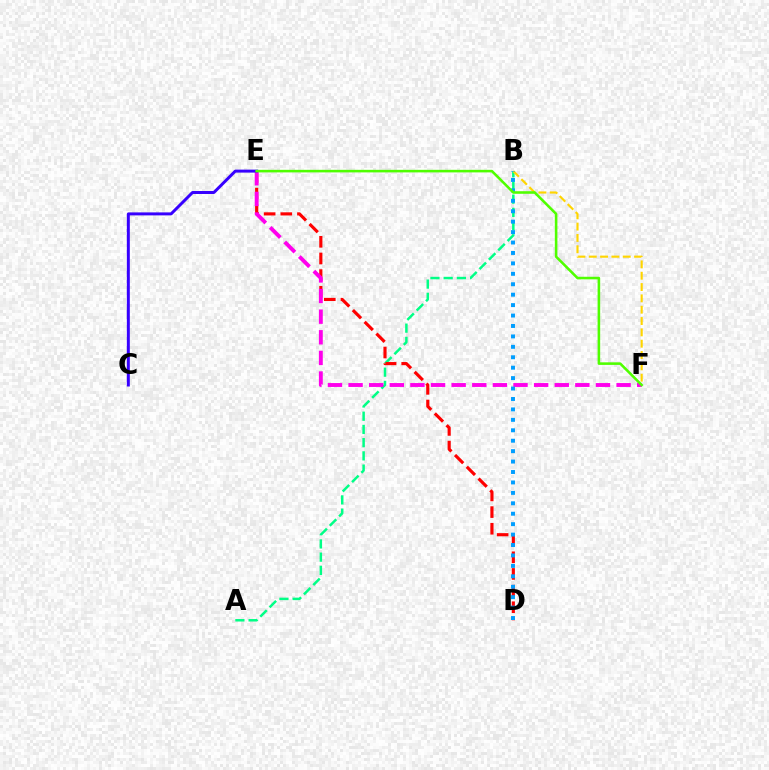{('A', 'B'): [{'color': '#00ff86', 'line_style': 'dashed', 'thickness': 1.8}], ('D', 'E'): [{'color': '#ff0000', 'line_style': 'dashed', 'thickness': 2.26}], ('E', 'F'): [{'color': '#ff00ed', 'line_style': 'dashed', 'thickness': 2.8}, {'color': '#4fff00', 'line_style': 'solid', 'thickness': 1.85}], ('C', 'E'): [{'color': '#3700ff', 'line_style': 'solid', 'thickness': 2.14}], ('B', 'F'): [{'color': '#ffd500', 'line_style': 'dashed', 'thickness': 1.54}], ('B', 'D'): [{'color': '#009eff', 'line_style': 'dotted', 'thickness': 2.83}]}